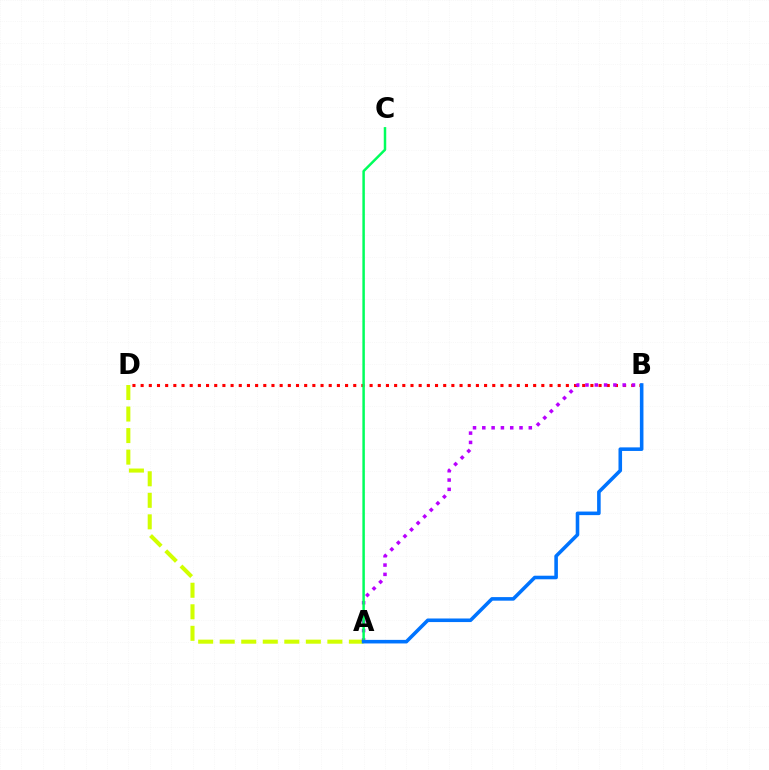{('B', 'D'): [{'color': '#ff0000', 'line_style': 'dotted', 'thickness': 2.22}], ('A', 'D'): [{'color': '#d1ff00', 'line_style': 'dashed', 'thickness': 2.93}], ('A', 'B'): [{'color': '#b900ff', 'line_style': 'dotted', 'thickness': 2.53}, {'color': '#0074ff', 'line_style': 'solid', 'thickness': 2.57}], ('A', 'C'): [{'color': '#00ff5c', 'line_style': 'solid', 'thickness': 1.79}]}